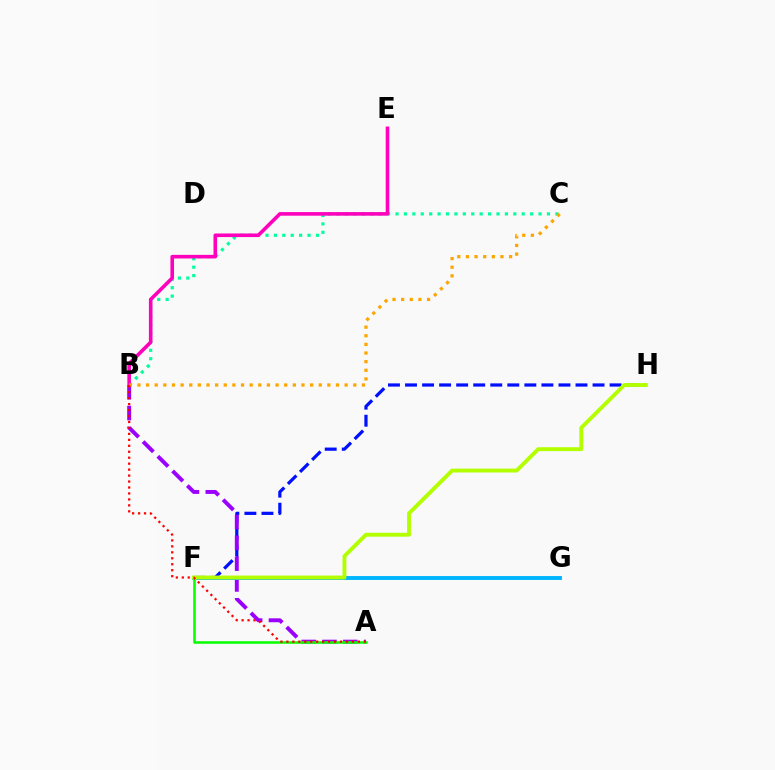{('F', 'H'): [{'color': '#0010ff', 'line_style': 'dashed', 'thickness': 2.32}, {'color': '#b3ff00', 'line_style': 'solid', 'thickness': 2.8}], ('A', 'B'): [{'color': '#9b00ff', 'line_style': 'dashed', 'thickness': 2.83}, {'color': '#ff0000', 'line_style': 'dotted', 'thickness': 1.62}], ('F', 'G'): [{'color': '#00b5ff', 'line_style': 'solid', 'thickness': 2.81}], ('A', 'F'): [{'color': '#08ff00', 'line_style': 'solid', 'thickness': 1.84}], ('B', 'C'): [{'color': '#00ff9d', 'line_style': 'dotted', 'thickness': 2.29}, {'color': '#ffa500', 'line_style': 'dotted', 'thickness': 2.35}], ('B', 'E'): [{'color': '#ff00bd', 'line_style': 'solid', 'thickness': 2.59}]}